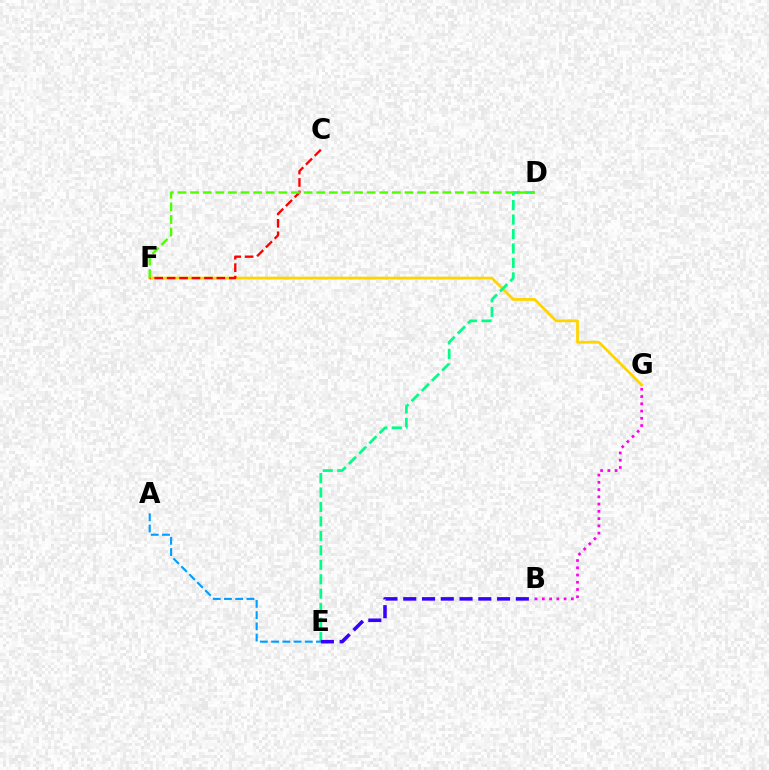{('B', 'G'): [{'color': '#ff00ed', 'line_style': 'dotted', 'thickness': 1.97}], ('F', 'G'): [{'color': '#ffd500', 'line_style': 'solid', 'thickness': 2.0}], ('D', 'E'): [{'color': '#00ff86', 'line_style': 'dashed', 'thickness': 1.96}], ('C', 'F'): [{'color': '#ff0000', 'line_style': 'dashed', 'thickness': 1.69}], ('D', 'F'): [{'color': '#4fff00', 'line_style': 'dashed', 'thickness': 1.71}], ('A', 'E'): [{'color': '#009eff', 'line_style': 'dashed', 'thickness': 1.53}], ('B', 'E'): [{'color': '#3700ff', 'line_style': 'dashed', 'thickness': 2.55}]}